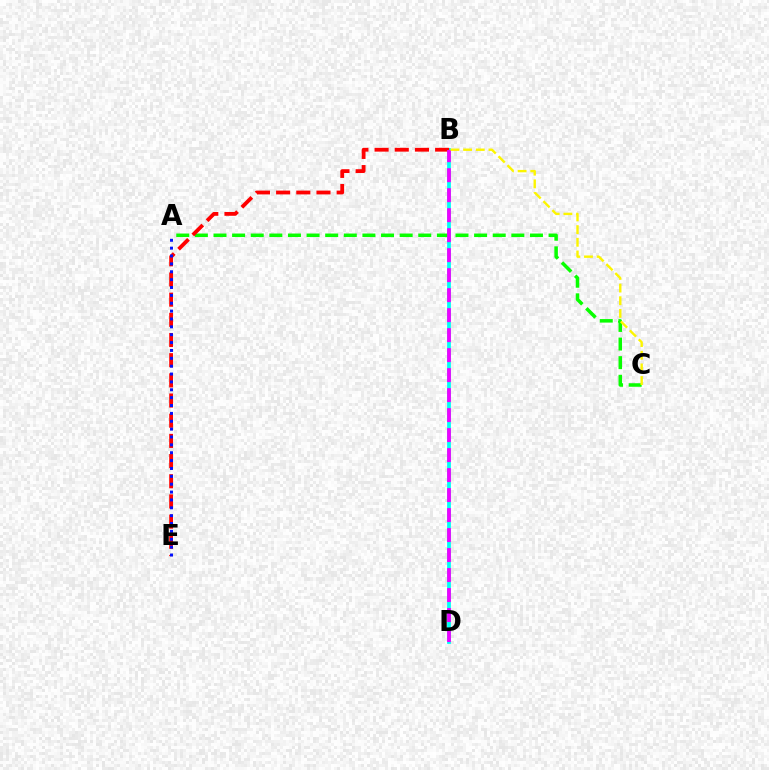{('B', 'D'): [{'color': '#00fff6', 'line_style': 'solid', 'thickness': 2.72}, {'color': '#ee00ff', 'line_style': 'dashed', 'thickness': 2.72}], ('A', 'C'): [{'color': '#08ff00', 'line_style': 'dashed', 'thickness': 2.53}], ('B', 'E'): [{'color': '#ff0000', 'line_style': 'dashed', 'thickness': 2.74}], ('B', 'C'): [{'color': '#fcf500', 'line_style': 'dashed', 'thickness': 1.72}], ('A', 'E'): [{'color': '#0010ff', 'line_style': 'dotted', 'thickness': 2.14}]}